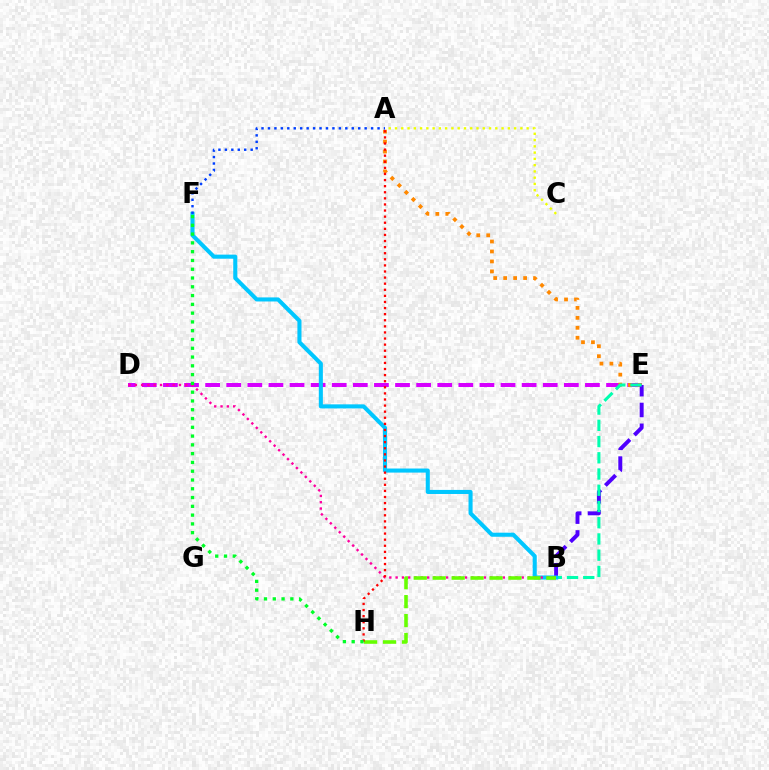{('D', 'E'): [{'color': '#d600ff', 'line_style': 'dashed', 'thickness': 2.87}], ('A', 'E'): [{'color': '#ff8800', 'line_style': 'dotted', 'thickness': 2.71}], ('B', 'E'): [{'color': '#4f00ff', 'line_style': 'dashed', 'thickness': 2.83}, {'color': '#00ffaf', 'line_style': 'dashed', 'thickness': 2.2}], ('B', 'F'): [{'color': '#00c7ff', 'line_style': 'solid', 'thickness': 2.93}], ('B', 'D'): [{'color': '#ff00a0', 'line_style': 'dotted', 'thickness': 1.71}], ('B', 'H'): [{'color': '#66ff00', 'line_style': 'dashed', 'thickness': 2.57}], ('A', 'H'): [{'color': '#ff0000', 'line_style': 'dotted', 'thickness': 1.66}], ('F', 'H'): [{'color': '#00ff27', 'line_style': 'dotted', 'thickness': 2.39}], ('A', 'F'): [{'color': '#003fff', 'line_style': 'dotted', 'thickness': 1.75}], ('A', 'C'): [{'color': '#eeff00', 'line_style': 'dotted', 'thickness': 1.7}]}